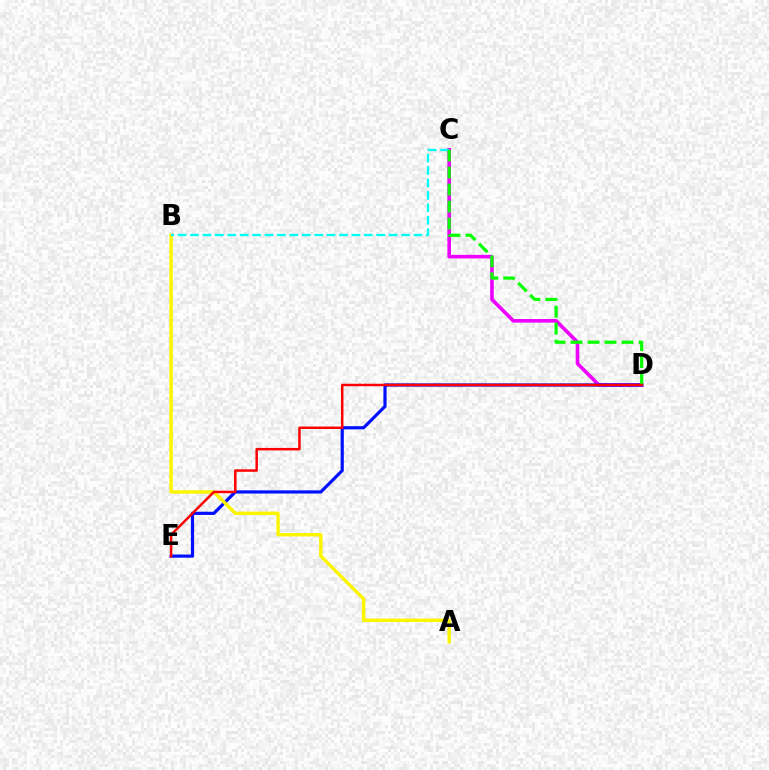{('C', 'D'): [{'color': '#ee00ff', 'line_style': 'solid', 'thickness': 2.6}, {'color': '#08ff00', 'line_style': 'dashed', 'thickness': 2.31}], ('D', 'E'): [{'color': '#0010ff', 'line_style': 'solid', 'thickness': 2.29}, {'color': '#ff0000', 'line_style': 'solid', 'thickness': 1.78}], ('A', 'B'): [{'color': '#fcf500', 'line_style': 'solid', 'thickness': 2.47}], ('B', 'C'): [{'color': '#00fff6', 'line_style': 'dashed', 'thickness': 1.69}]}